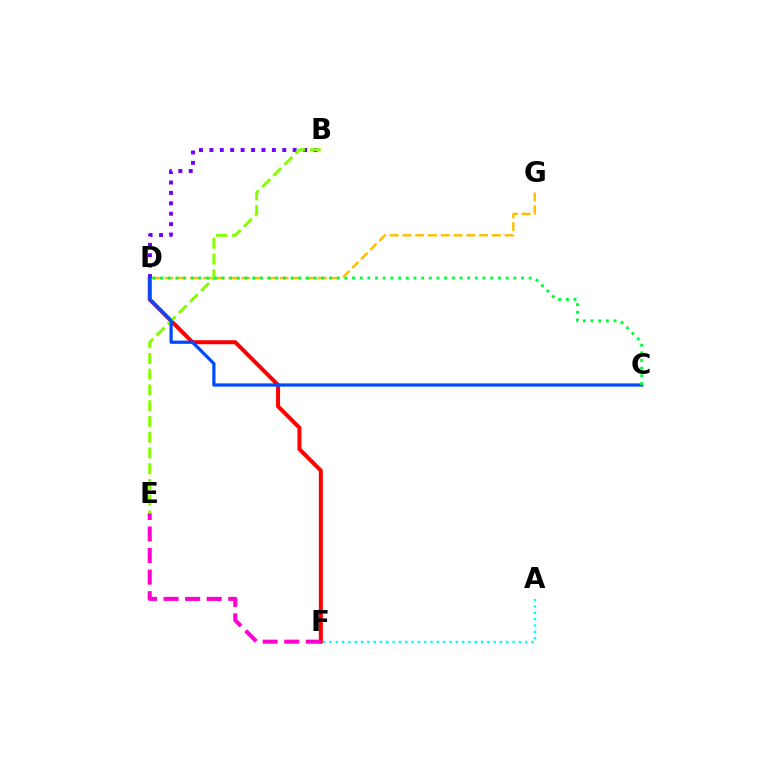{('D', 'F'): [{'color': '#ff0000', 'line_style': 'solid', 'thickness': 2.88}], ('A', 'F'): [{'color': '#00fff6', 'line_style': 'dotted', 'thickness': 1.72}], ('D', 'G'): [{'color': '#ffbd00', 'line_style': 'dashed', 'thickness': 1.74}], ('B', 'D'): [{'color': '#7200ff', 'line_style': 'dotted', 'thickness': 2.83}], ('B', 'E'): [{'color': '#84ff00', 'line_style': 'dashed', 'thickness': 2.14}], ('C', 'D'): [{'color': '#004bff', 'line_style': 'solid', 'thickness': 2.33}, {'color': '#00ff39', 'line_style': 'dotted', 'thickness': 2.09}], ('E', 'F'): [{'color': '#ff00cf', 'line_style': 'dashed', 'thickness': 2.93}]}